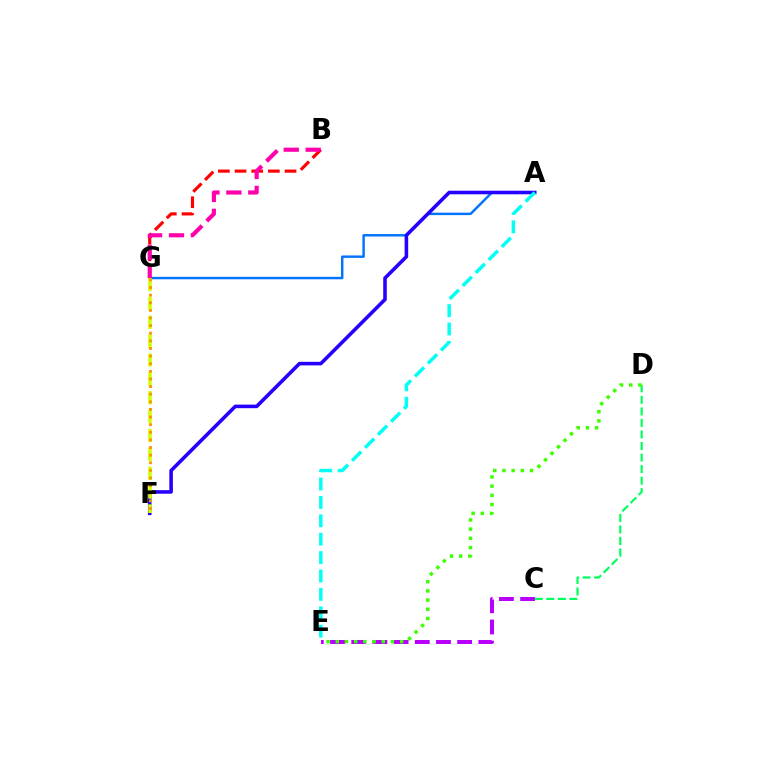{('A', 'G'): [{'color': '#0074ff', 'line_style': 'solid', 'thickness': 1.75}], ('A', 'F'): [{'color': '#2500ff', 'line_style': 'solid', 'thickness': 2.58}], ('F', 'G'): [{'color': '#d1ff00', 'line_style': 'dashed', 'thickness': 2.56}, {'color': '#ff9400', 'line_style': 'dotted', 'thickness': 2.07}], ('C', 'E'): [{'color': '#b900ff', 'line_style': 'dashed', 'thickness': 2.88}], ('B', 'G'): [{'color': '#ff0000', 'line_style': 'dashed', 'thickness': 2.26}, {'color': '#ff00ac', 'line_style': 'dashed', 'thickness': 2.98}], ('C', 'D'): [{'color': '#00ff5c', 'line_style': 'dashed', 'thickness': 1.57}], ('D', 'E'): [{'color': '#3dff00', 'line_style': 'dotted', 'thickness': 2.5}], ('A', 'E'): [{'color': '#00fff6', 'line_style': 'dashed', 'thickness': 2.5}]}